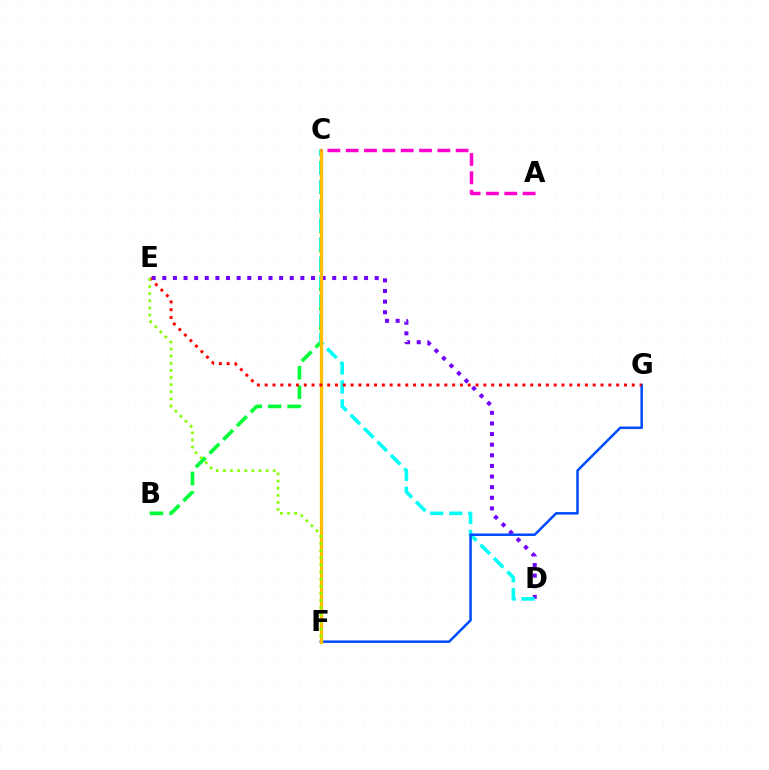{('D', 'E'): [{'color': '#7200ff', 'line_style': 'dotted', 'thickness': 2.89}], ('B', 'C'): [{'color': '#00ff39', 'line_style': 'dashed', 'thickness': 2.64}], ('C', 'D'): [{'color': '#00fff6', 'line_style': 'dashed', 'thickness': 2.58}], ('F', 'G'): [{'color': '#004bff', 'line_style': 'solid', 'thickness': 1.8}], ('C', 'F'): [{'color': '#ffbd00', 'line_style': 'solid', 'thickness': 2.35}], ('A', 'C'): [{'color': '#ff00cf', 'line_style': 'dashed', 'thickness': 2.49}], ('E', 'G'): [{'color': '#ff0000', 'line_style': 'dotted', 'thickness': 2.12}], ('E', 'F'): [{'color': '#84ff00', 'line_style': 'dotted', 'thickness': 1.94}]}